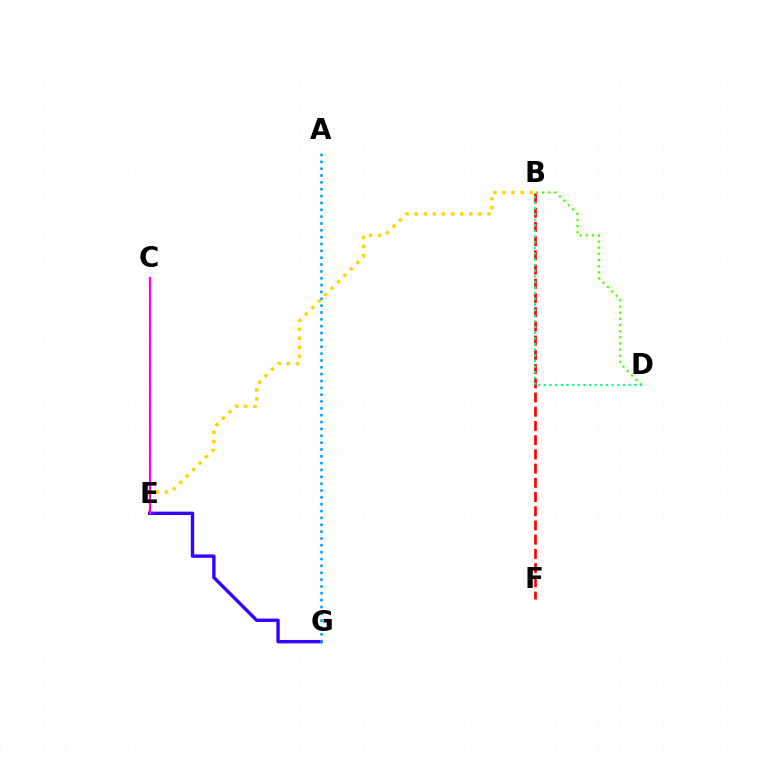{('B', 'D'): [{'color': '#4fff00', 'line_style': 'dotted', 'thickness': 1.67}, {'color': '#00ff86', 'line_style': 'dotted', 'thickness': 1.54}], ('B', 'E'): [{'color': '#ffd500', 'line_style': 'dotted', 'thickness': 2.47}], ('E', 'G'): [{'color': '#3700ff', 'line_style': 'solid', 'thickness': 2.44}], ('C', 'E'): [{'color': '#ff00ed', 'line_style': 'solid', 'thickness': 1.57}], ('A', 'G'): [{'color': '#009eff', 'line_style': 'dotted', 'thickness': 1.86}], ('B', 'F'): [{'color': '#ff0000', 'line_style': 'dashed', 'thickness': 1.93}]}